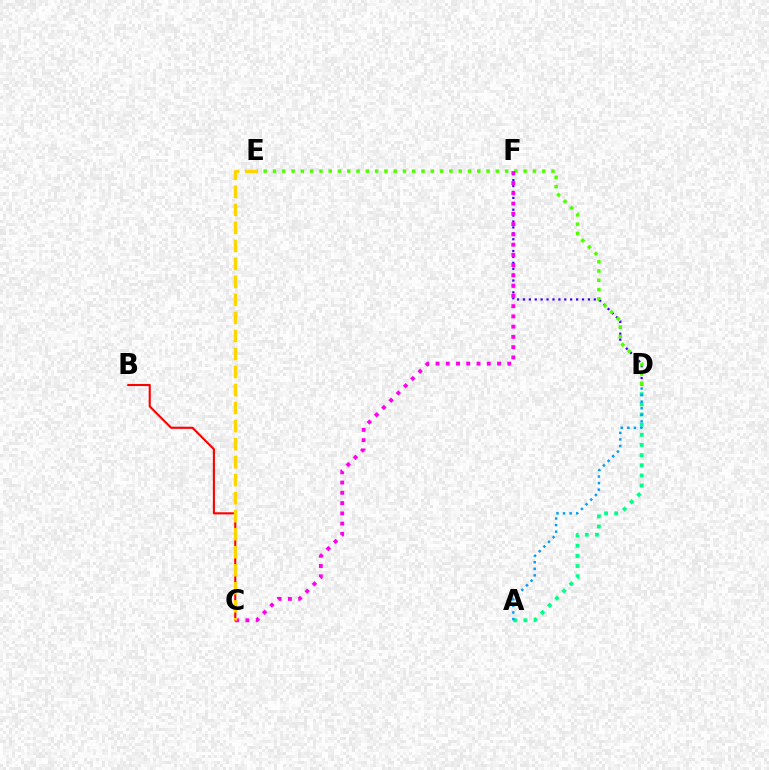{('B', 'C'): [{'color': '#ff0000', 'line_style': 'solid', 'thickness': 1.52}], ('A', 'D'): [{'color': '#00ff86', 'line_style': 'dotted', 'thickness': 2.76}, {'color': '#009eff', 'line_style': 'dotted', 'thickness': 1.78}], ('D', 'F'): [{'color': '#3700ff', 'line_style': 'dotted', 'thickness': 1.6}], ('D', 'E'): [{'color': '#4fff00', 'line_style': 'dotted', 'thickness': 2.52}], ('C', 'F'): [{'color': '#ff00ed', 'line_style': 'dotted', 'thickness': 2.79}], ('C', 'E'): [{'color': '#ffd500', 'line_style': 'dashed', 'thickness': 2.45}]}